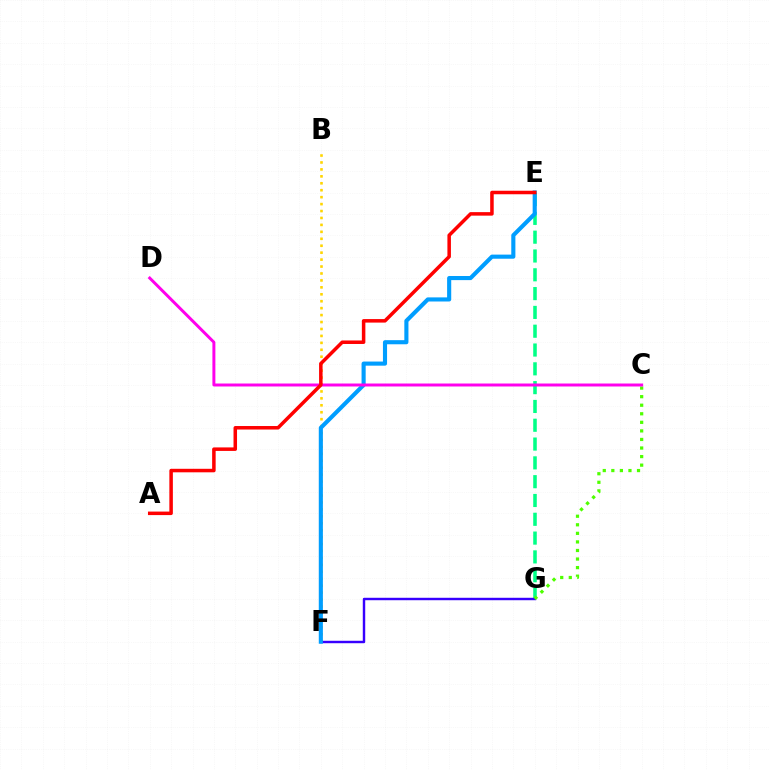{('E', 'G'): [{'color': '#00ff86', 'line_style': 'dashed', 'thickness': 2.55}], ('B', 'F'): [{'color': '#ffd500', 'line_style': 'dotted', 'thickness': 1.89}], ('F', 'G'): [{'color': '#3700ff', 'line_style': 'solid', 'thickness': 1.76}], ('E', 'F'): [{'color': '#009eff', 'line_style': 'solid', 'thickness': 2.96}], ('C', 'G'): [{'color': '#4fff00', 'line_style': 'dotted', 'thickness': 2.33}], ('C', 'D'): [{'color': '#ff00ed', 'line_style': 'solid', 'thickness': 2.14}], ('A', 'E'): [{'color': '#ff0000', 'line_style': 'solid', 'thickness': 2.53}]}